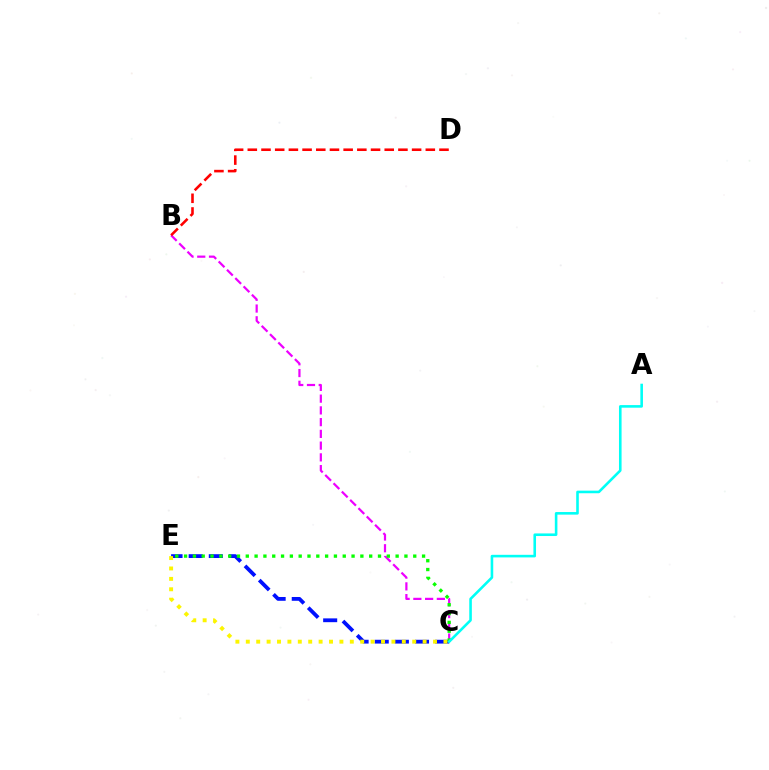{('B', 'C'): [{'color': '#ee00ff', 'line_style': 'dashed', 'thickness': 1.6}], ('C', 'E'): [{'color': '#0010ff', 'line_style': 'dashed', 'thickness': 2.74}, {'color': '#08ff00', 'line_style': 'dotted', 'thickness': 2.39}, {'color': '#fcf500', 'line_style': 'dotted', 'thickness': 2.83}], ('A', 'C'): [{'color': '#00fff6', 'line_style': 'solid', 'thickness': 1.87}], ('B', 'D'): [{'color': '#ff0000', 'line_style': 'dashed', 'thickness': 1.86}]}